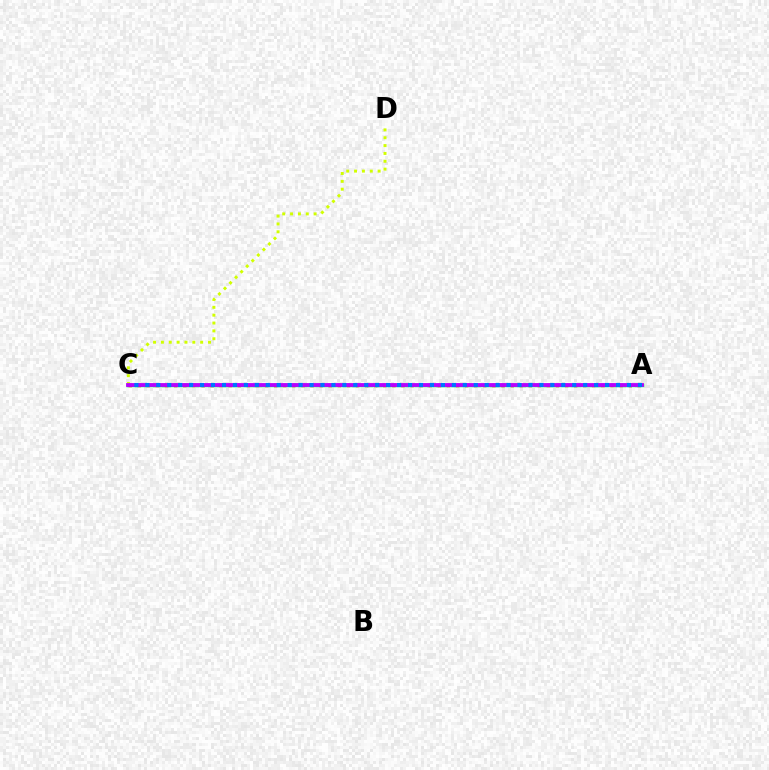{('A', 'C'): [{'color': '#00ff5c', 'line_style': 'solid', 'thickness': 2.49}, {'color': '#ff0000', 'line_style': 'dotted', 'thickness': 2.47}, {'color': '#b900ff', 'line_style': 'solid', 'thickness': 2.74}, {'color': '#0074ff', 'line_style': 'dotted', 'thickness': 2.97}], ('C', 'D'): [{'color': '#d1ff00', 'line_style': 'dotted', 'thickness': 2.13}]}